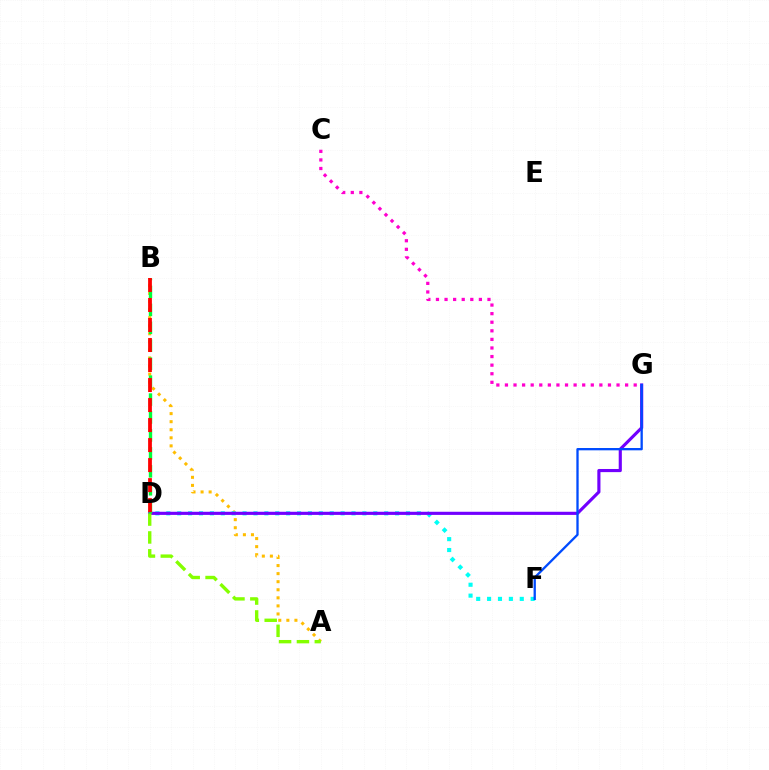{('A', 'B'): [{'color': '#ffbd00', 'line_style': 'dotted', 'thickness': 2.19}], ('D', 'F'): [{'color': '#00fff6', 'line_style': 'dotted', 'thickness': 2.96}], ('D', 'G'): [{'color': '#7200ff', 'line_style': 'solid', 'thickness': 2.26}], ('F', 'G'): [{'color': '#004bff', 'line_style': 'solid', 'thickness': 1.66}], ('A', 'D'): [{'color': '#84ff00', 'line_style': 'dashed', 'thickness': 2.43}], ('C', 'G'): [{'color': '#ff00cf', 'line_style': 'dotted', 'thickness': 2.33}], ('B', 'D'): [{'color': '#00ff39', 'line_style': 'dashed', 'thickness': 2.44}, {'color': '#ff0000', 'line_style': 'dashed', 'thickness': 2.72}]}